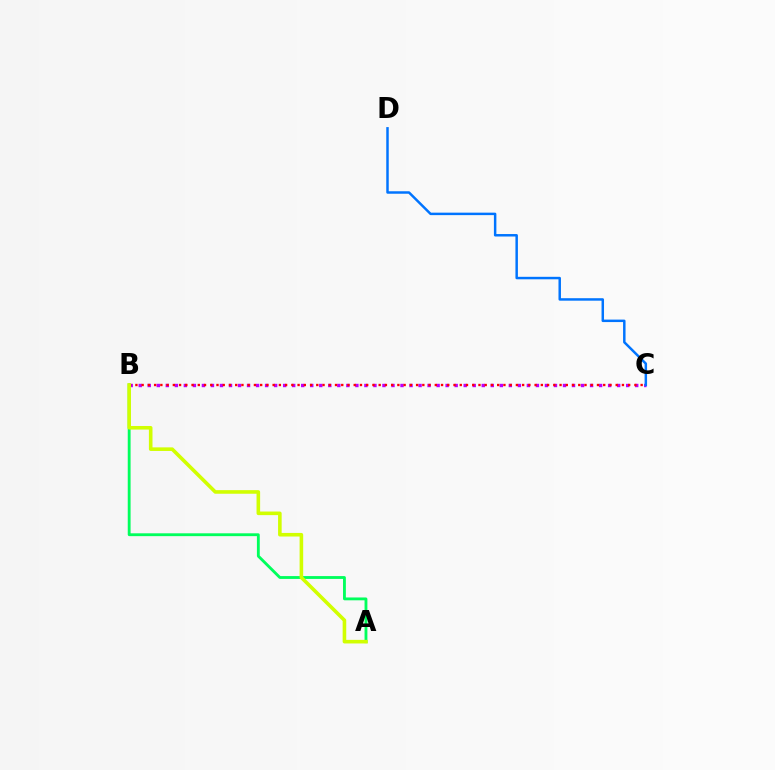{('B', 'C'): [{'color': '#b900ff', 'line_style': 'dotted', 'thickness': 2.45}, {'color': '#ff0000', 'line_style': 'dotted', 'thickness': 1.69}], ('A', 'B'): [{'color': '#00ff5c', 'line_style': 'solid', 'thickness': 2.05}, {'color': '#d1ff00', 'line_style': 'solid', 'thickness': 2.58}], ('C', 'D'): [{'color': '#0074ff', 'line_style': 'solid', 'thickness': 1.78}]}